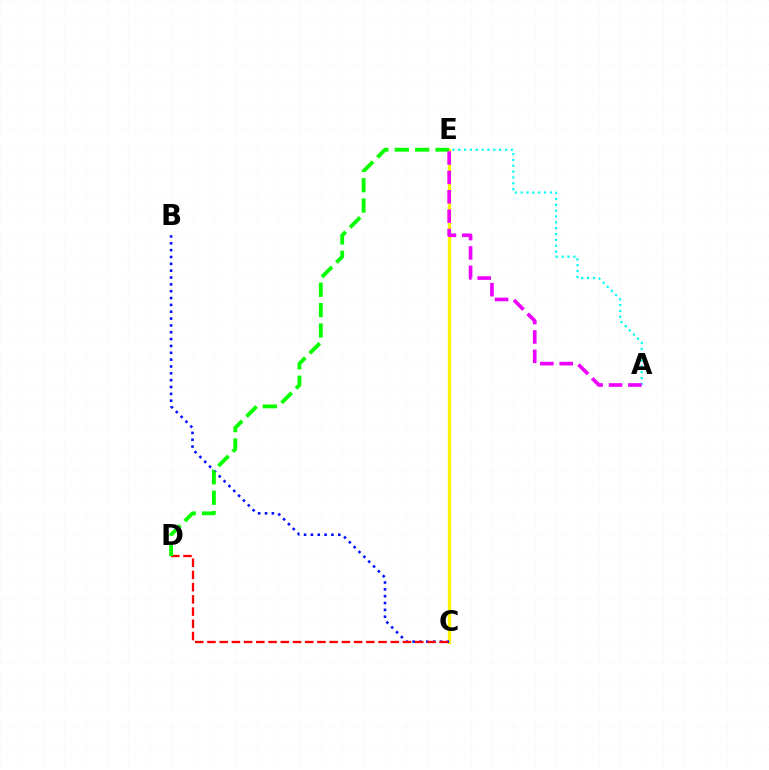{('C', 'E'): [{'color': '#fcf500', 'line_style': 'solid', 'thickness': 2.39}], ('A', 'E'): [{'color': '#00fff6', 'line_style': 'dotted', 'thickness': 1.59}, {'color': '#ee00ff', 'line_style': 'dashed', 'thickness': 2.63}], ('B', 'C'): [{'color': '#0010ff', 'line_style': 'dotted', 'thickness': 1.86}], ('C', 'D'): [{'color': '#ff0000', 'line_style': 'dashed', 'thickness': 1.66}], ('D', 'E'): [{'color': '#08ff00', 'line_style': 'dashed', 'thickness': 2.77}]}